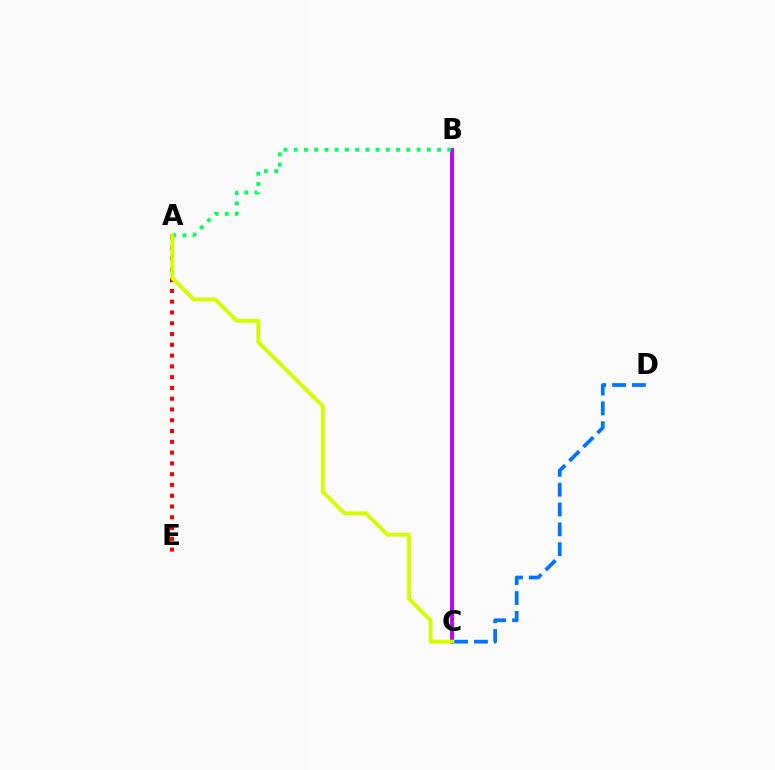{('A', 'E'): [{'color': '#ff0000', 'line_style': 'dotted', 'thickness': 2.93}], ('B', 'C'): [{'color': '#b900ff', 'line_style': 'solid', 'thickness': 2.8}], ('C', 'D'): [{'color': '#0074ff', 'line_style': 'dashed', 'thickness': 2.7}], ('A', 'B'): [{'color': '#00ff5c', 'line_style': 'dotted', 'thickness': 2.78}], ('A', 'C'): [{'color': '#d1ff00', 'line_style': 'solid', 'thickness': 2.81}]}